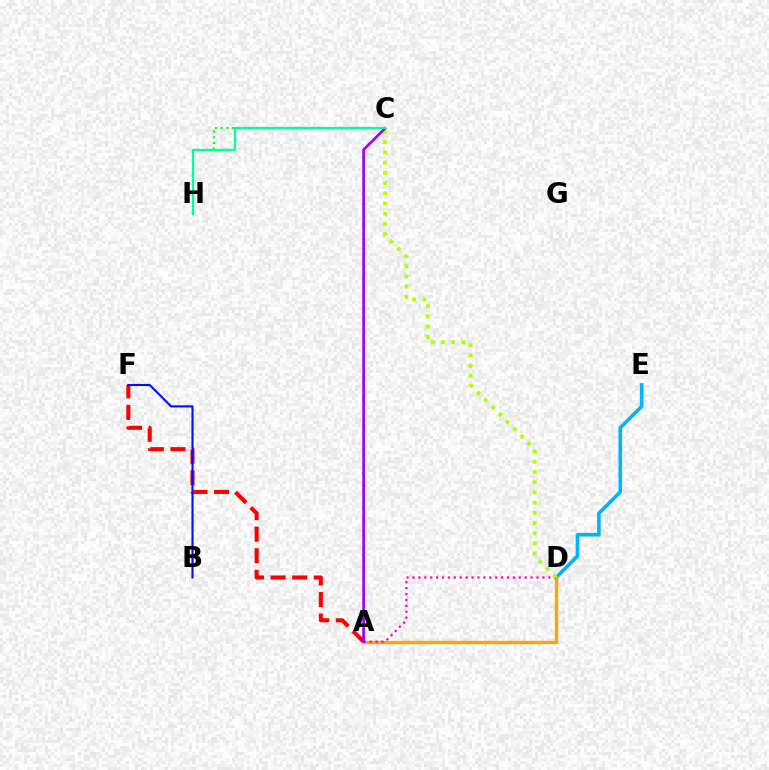{('D', 'E'): [{'color': '#00b5ff', 'line_style': 'solid', 'thickness': 2.61}], ('A', 'F'): [{'color': '#ff0000', 'line_style': 'dashed', 'thickness': 2.93}], ('A', 'D'): [{'color': '#ffa500', 'line_style': 'solid', 'thickness': 2.4}, {'color': '#ff00bd', 'line_style': 'dotted', 'thickness': 1.6}], ('C', 'H'): [{'color': '#08ff00', 'line_style': 'dotted', 'thickness': 1.54}, {'color': '#00ff9d', 'line_style': 'solid', 'thickness': 1.61}], ('C', 'D'): [{'color': '#b3ff00', 'line_style': 'dotted', 'thickness': 2.78}], ('A', 'C'): [{'color': '#9b00ff', 'line_style': 'solid', 'thickness': 1.92}], ('B', 'F'): [{'color': '#0010ff', 'line_style': 'solid', 'thickness': 1.53}]}